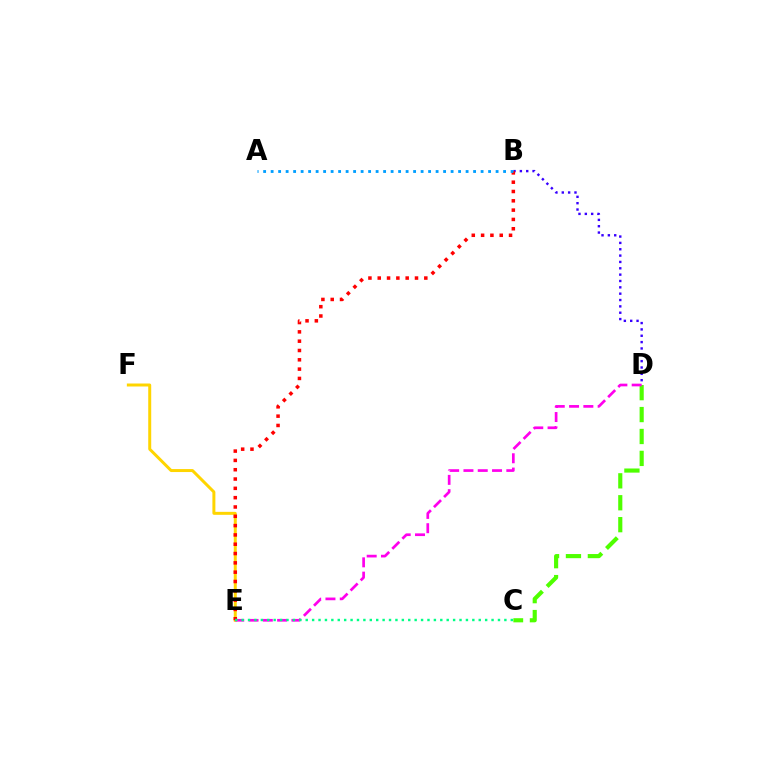{('C', 'D'): [{'color': '#4fff00', 'line_style': 'dashed', 'thickness': 2.98}], ('E', 'F'): [{'color': '#ffd500', 'line_style': 'solid', 'thickness': 2.15}], ('D', 'E'): [{'color': '#ff00ed', 'line_style': 'dashed', 'thickness': 1.94}], ('B', 'D'): [{'color': '#3700ff', 'line_style': 'dotted', 'thickness': 1.72}], ('B', 'E'): [{'color': '#ff0000', 'line_style': 'dotted', 'thickness': 2.53}], ('A', 'B'): [{'color': '#009eff', 'line_style': 'dotted', 'thickness': 2.04}], ('C', 'E'): [{'color': '#00ff86', 'line_style': 'dotted', 'thickness': 1.74}]}